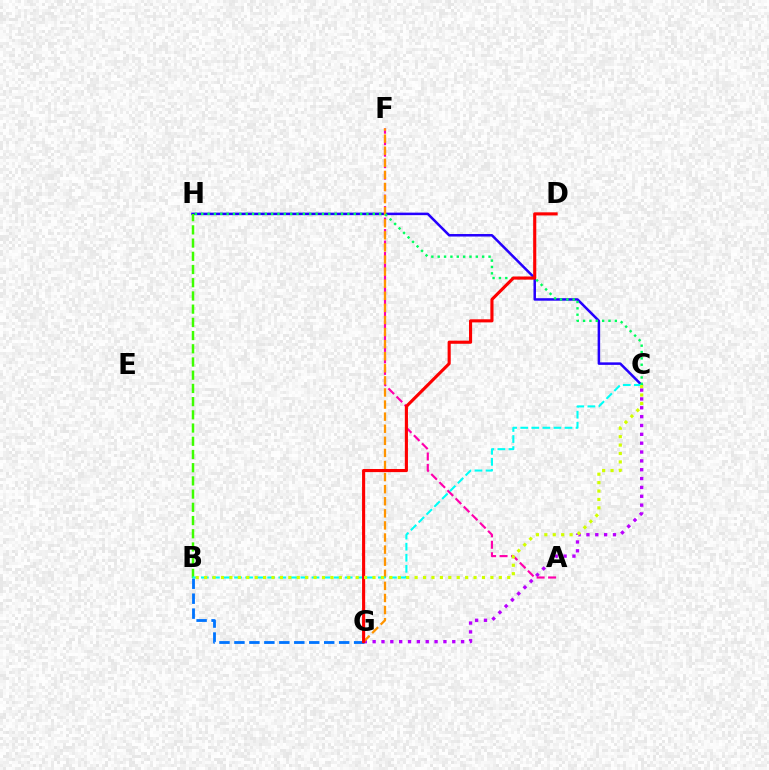{('C', 'H'): [{'color': '#2500ff', 'line_style': 'solid', 'thickness': 1.81}, {'color': '#00ff5c', 'line_style': 'dotted', 'thickness': 1.73}], ('C', 'G'): [{'color': '#b900ff', 'line_style': 'dotted', 'thickness': 2.4}], ('A', 'F'): [{'color': '#ff00ac', 'line_style': 'dashed', 'thickness': 1.56}], ('B', 'G'): [{'color': '#0074ff', 'line_style': 'dashed', 'thickness': 2.03}], ('F', 'G'): [{'color': '#ff9400', 'line_style': 'dashed', 'thickness': 1.64}], ('B', 'H'): [{'color': '#3dff00', 'line_style': 'dashed', 'thickness': 1.79}], ('B', 'C'): [{'color': '#00fff6', 'line_style': 'dashed', 'thickness': 1.5}, {'color': '#d1ff00', 'line_style': 'dotted', 'thickness': 2.29}], ('D', 'G'): [{'color': '#ff0000', 'line_style': 'solid', 'thickness': 2.24}]}